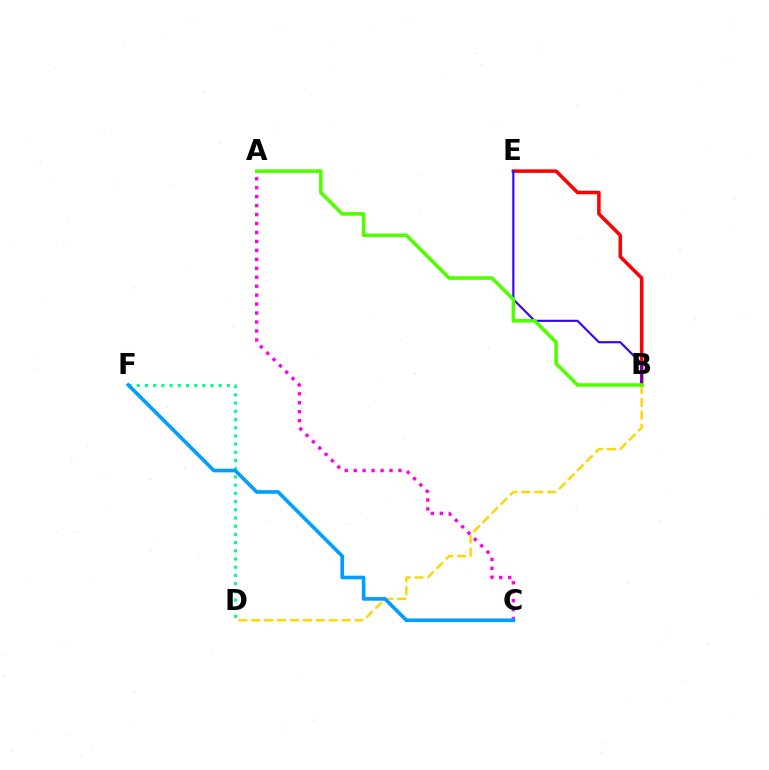{('B', 'E'): [{'color': '#ff0000', 'line_style': 'solid', 'thickness': 2.53}, {'color': '#3700ff', 'line_style': 'solid', 'thickness': 1.55}], ('B', 'D'): [{'color': '#ffd500', 'line_style': 'dashed', 'thickness': 1.75}], ('D', 'F'): [{'color': '#00ff86', 'line_style': 'dotted', 'thickness': 2.23}], ('A', 'C'): [{'color': '#ff00ed', 'line_style': 'dotted', 'thickness': 2.43}], ('A', 'B'): [{'color': '#4fff00', 'line_style': 'solid', 'thickness': 2.57}], ('C', 'F'): [{'color': '#009eff', 'line_style': 'solid', 'thickness': 2.62}]}